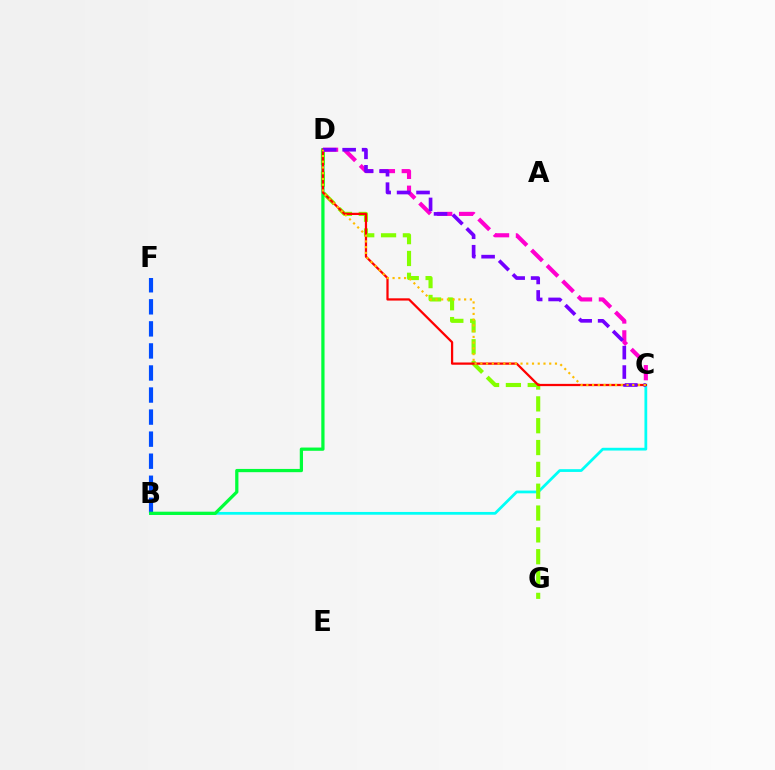{('B', 'C'): [{'color': '#00fff6', 'line_style': 'solid', 'thickness': 1.99}], ('D', 'G'): [{'color': '#84ff00', 'line_style': 'dashed', 'thickness': 2.97}], ('B', 'F'): [{'color': '#004bff', 'line_style': 'dashed', 'thickness': 3.0}], ('B', 'D'): [{'color': '#00ff39', 'line_style': 'solid', 'thickness': 2.33}], ('C', 'D'): [{'color': '#ff0000', 'line_style': 'solid', 'thickness': 1.62}, {'color': '#ff00cf', 'line_style': 'dashed', 'thickness': 2.97}, {'color': '#7200ff', 'line_style': 'dashed', 'thickness': 2.64}, {'color': '#ffbd00', 'line_style': 'dotted', 'thickness': 1.56}]}